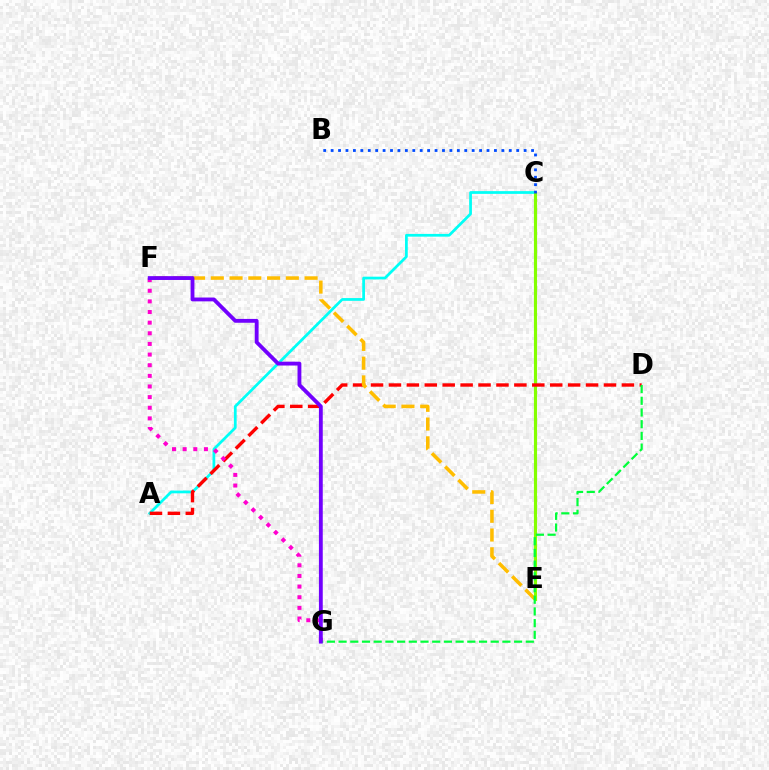{('A', 'C'): [{'color': '#00fff6', 'line_style': 'solid', 'thickness': 1.97}], ('C', 'E'): [{'color': '#84ff00', 'line_style': 'solid', 'thickness': 2.26}], ('A', 'D'): [{'color': '#ff0000', 'line_style': 'dashed', 'thickness': 2.43}], ('F', 'G'): [{'color': '#ff00cf', 'line_style': 'dotted', 'thickness': 2.89}, {'color': '#7200ff', 'line_style': 'solid', 'thickness': 2.76}], ('E', 'F'): [{'color': '#ffbd00', 'line_style': 'dashed', 'thickness': 2.55}], ('D', 'G'): [{'color': '#00ff39', 'line_style': 'dashed', 'thickness': 1.59}], ('B', 'C'): [{'color': '#004bff', 'line_style': 'dotted', 'thickness': 2.02}]}